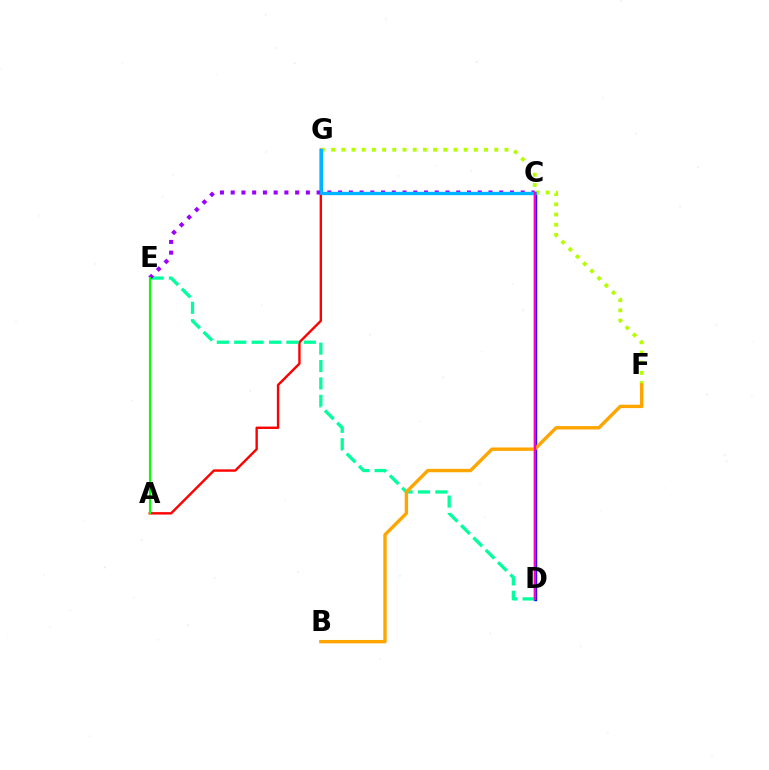{('A', 'G'): [{'color': '#ff0000', 'line_style': 'solid', 'thickness': 1.73}], ('C', 'D'): [{'color': '#0010ff', 'line_style': 'solid', 'thickness': 2.42}, {'color': '#ff00bd', 'line_style': 'solid', 'thickness': 1.67}], ('D', 'E'): [{'color': '#00ff9d', 'line_style': 'dashed', 'thickness': 2.36}], ('F', 'G'): [{'color': '#b3ff00', 'line_style': 'dotted', 'thickness': 2.77}], ('C', 'E'): [{'color': '#9b00ff', 'line_style': 'dotted', 'thickness': 2.92}], ('A', 'E'): [{'color': '#08ff00', 'line_style': 'solid', 'thickness': 1.53}], ('C', 'G'): [{'color': '#00b5ff', 'line_style': 'solid', 'thickness': 2.4}], ('B', 'F'): [{'color': '#ffa500', 'line_style': 'solid', 'thickness': 2.44}]}